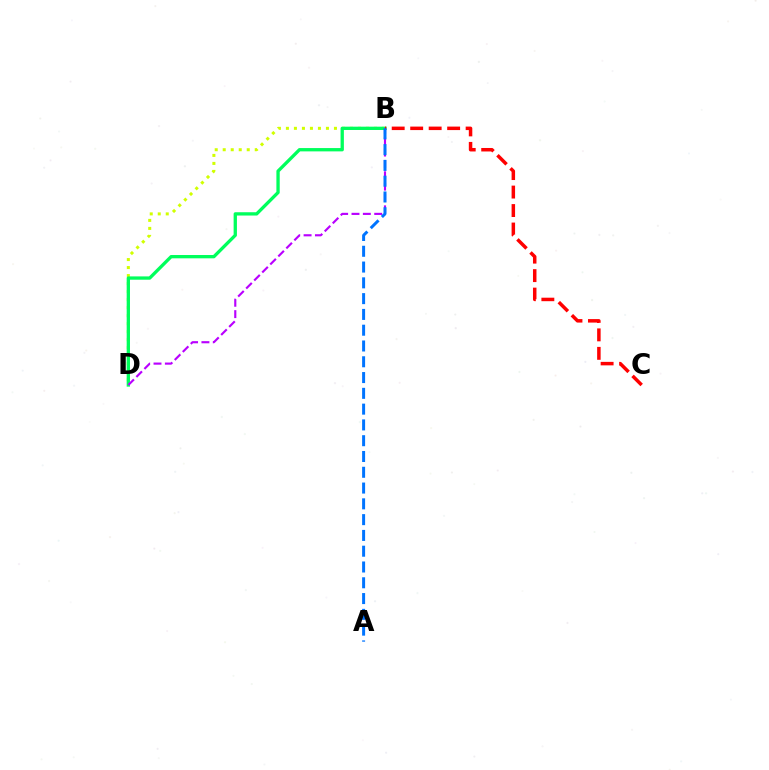{('B', 'D'): [{'color': '#d1ff00', 'line_style': 'dotted', 'thickness': 2.18}, {'color': '#00ff5c', 'line_style': 'solid', 'thickness': 2.38}, {'color': '#b900ff', 'line_style': 'dashed', 'thickness': 1.54}], ('B', 'C'): [{'color': '#ff0000', 'line_style': 'dashed', 'thickness': 2.51}], ('A', 'B'): [{'color': '#0074ff', 'line_style': 'dashed', 'thickness': 2.14}]}